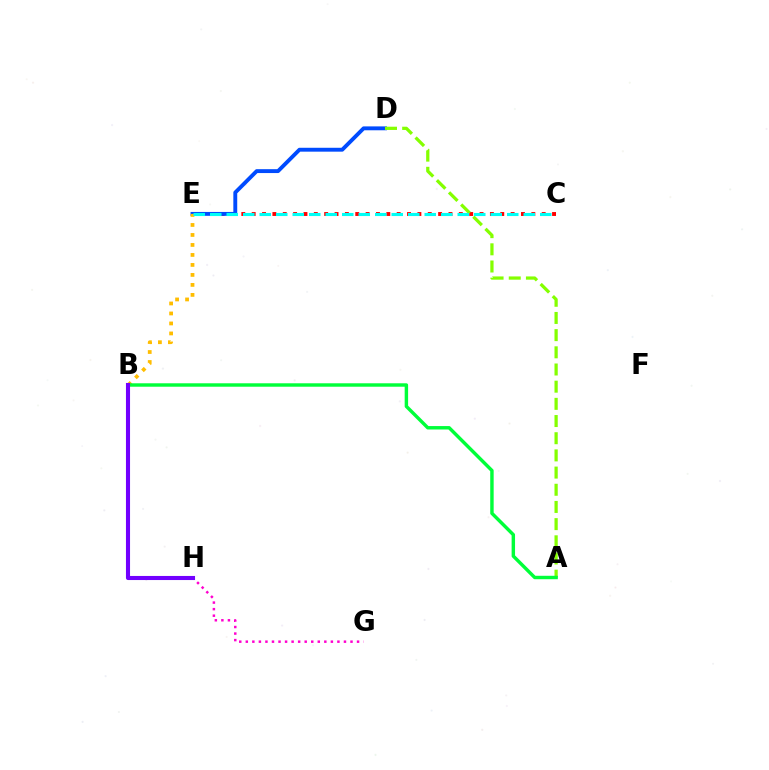{('C', 'E'): [{'color': '#ff0000', 'line_style': 'dotted', 'thickness': 2.81}, {'color': '#00fff6', 'line_style': 'dashed', 'thickness': 2.24}], ('D', 'E'): [{'color': '#004bff', 'line_style': 'solid', 'thickness': 2.8}], ('B', 'E'): [{'color': '#ffbd00', 'line_style': 'dotted', 'thickness': 2.71}], ('A', 'D'): [{'color': '#84ff00', 'line_style': 'dashed', 'thickness': 2.33}], ('A', 'B'): [{'color': '#00ff39', 'line_style': 'solid', 'thickness': 2.47}], ('G', 'H'): [{'color': '#ff00cf', 'line_style': 'dotted', 'thickness': 1.78}], ('B', 'H'): [{'color': '#7200ff', 'line_style': 'solid', 'thickness': 2.94}]}